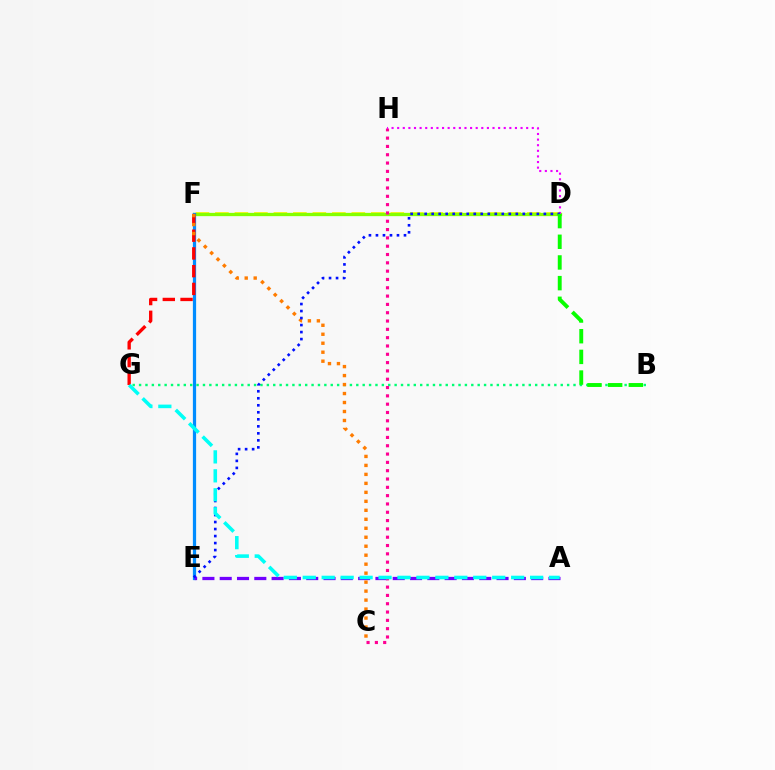{('D', 'F'): [{'color': '#fcf500', 'line_style': 'dashed', 'thickness': 2.65}, {'color': '#84ff00', 'line_style': 'solid', 'thickness': 2.36}], ('E', 'F'): [{'color': '#008cff', 'line_style': 'solid', 'thickness': 2.33}], ('A', 'E'): [{'color': '#7200ff', 'line_style': 'dashed', 'thickness': 2.35}], ('F', 'G'): [{'color': '#ff0000', 'line_style': 'dashed', 'thickness': 2.41}], ('B', 'G'): [{'color': '#00ff74', 'line_style': 'dotted', 'thickness': 1.74}], ('C', 'H'): [{'color': '#ff0094', 'line_style': 'dotted', 'thickness': 2.26}], ('C', 'F'): [{'color': '#ff7c00', 'line_style': 'dotted', 'thickness': 2.44}], ('D', 'H'): [{'color': '#ee00ff', 'line_style': 'dotted', 'thickness': 1.52}], ('D', 'E'): [{'color': '#0010ff', 'line_style': 'dotted', 'thickness': 1.9}], ('A', 'G'): [{'color': '#00fff6', 'line_style': 'dashed', 'thickness': 2.57}], ('B', 'D'): [{'color': '#08ff00', 'line_style': 'dashed', 'thickness': 2.81}]}